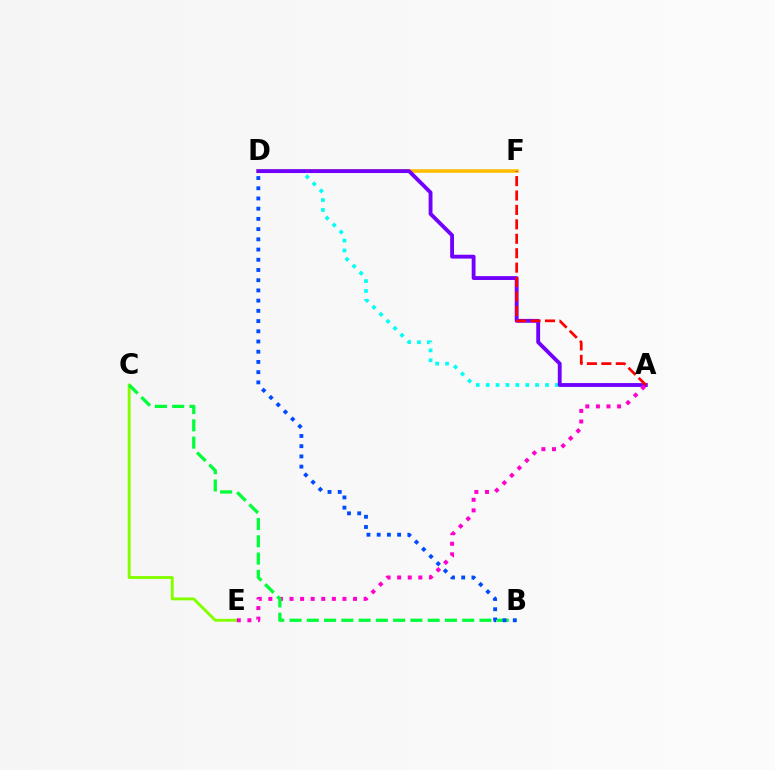{('D', 'F'): [{'color': '#ffbd00', 'line_style': 'solid', 'thickness': 2.58}], ('C', 'E'): [{'color': '#84ff00', 'line_style': 'solid', 'thickness': 2.09}], ('A', 'D'): [{'color': '#00fff6', 'line_style': 'dotted', 'thickness': 2.69}, {'color': '#7200ff', 'line_style': 'solid', 'thickness': 2.77}], ('A', 'E'): [{'color': '#ff00cf', 'line_style': 'dotted', 'thickness': 2.88}], ('A', 'F'): [{'color': '#ff0000', 'line_style': 'dashed', 'thickness': 1.96}], ('B', 'C'): [{'color': '#00ff39', 'line_style': 'dashed', 'thickness': 2.35}], ('B', 'D'): [{'color': '#004bff', 'line_style': 'dotted', 'thickness': 2.78}]}